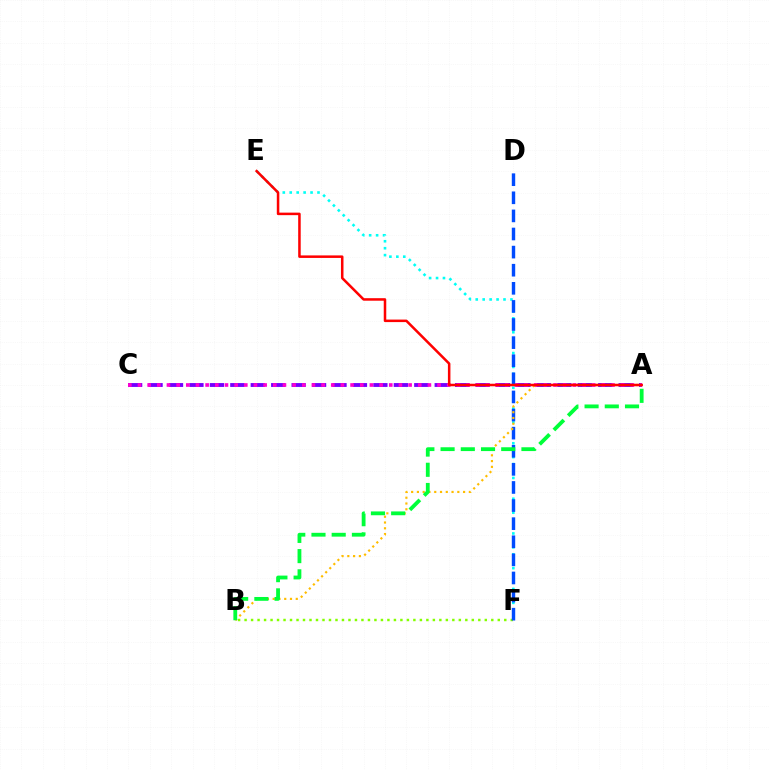{('E', 'F'): [{'color': '#00fff6', 'line_style': 'dotted', 'thickness': 1.89}], ('A', 'C'): [{'color': '#7200ff', 'line_style': 'dashed', 'thickness': 2.78}, {'color': '#ff00cf', 'line_style': 'dotted', 'thickness': 2.63}], ('B', 'F'): [{'color': '#84ff00', 'line_style': 'dotted', 'thickness': 1.76}], ('D', 'F'): [{'color': '#004bff', 'line_style': 'dashed', 'thickness': 2.46}], ('A', 'B'): [{'color': '#ffbd00', 'line_style': 'dotted', 'thickness': 1.57}, {'color': '#00ff39', 'line_style': 'dashed', 'thickness': 2.75}], ('A', 'E'): [{'color': '#ff0000', 'line_style': 'solid', 'thickness': 1.82}]}